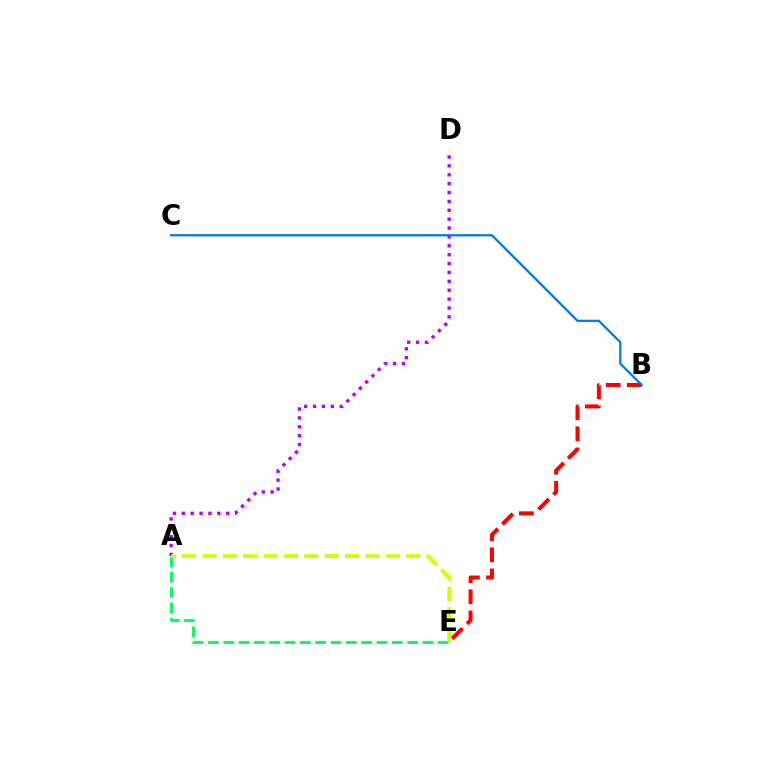{('B', 'E'): [{'color': '#ff0000', 'line_style': 'dashed', 'thickness': 2.87}], ('A', 'D'): [{'color': '#b900ff', 'line_style': 'dotted', 'thickness': 2.41}], ('B', 'C'): [{'color': '#0074ff', 'line_style': 'solid', 'thickness': 1.6}], ('A', 'E'): [{'color': '#00ff5c', 'line_style': 'dashed', 'thickness': 2.08}, {'color': '#d1ff00', 'line_style': 'dashed', 'thickness': 2.77}]}